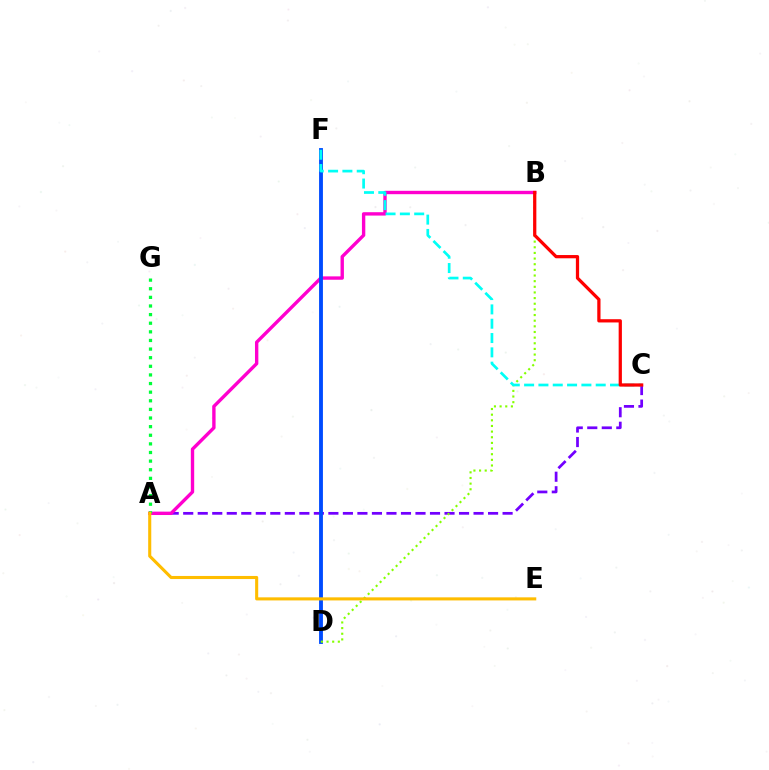{('A', 'C'): [{'color': '#7200ff', 'line_style': 'dashed', 'thickness': 1.97}], ('A', 'B'): [{'color': '#ff00cf', 'line_style': 'solid', 'thickness': 2.43}], ('A', 'G'): [{'color': '#00ff39', 'line_style': 'dotted', 'thickness': 2.34}], ('D', 'F'): [{'color': '#004bff', 'line_style': 'solid', 'thickness': 2.77}], ('B', 'D'): [{'color': '#84ff00', 'line_style': 'dotted', 'thickness': 1.53}], ('C', 'F'): [{'color': '#00fff6', 'line_style': 'dashed', 'thickness': 1.95}], ('B', 'C'): [{'color': '#ff0000', 'line_style': 'solid', 'thickness': 2.34}], ('A', 'E'): [{'color': '#ffbd00', 'line_style': 'solid', 'thickness': 2.22}]}